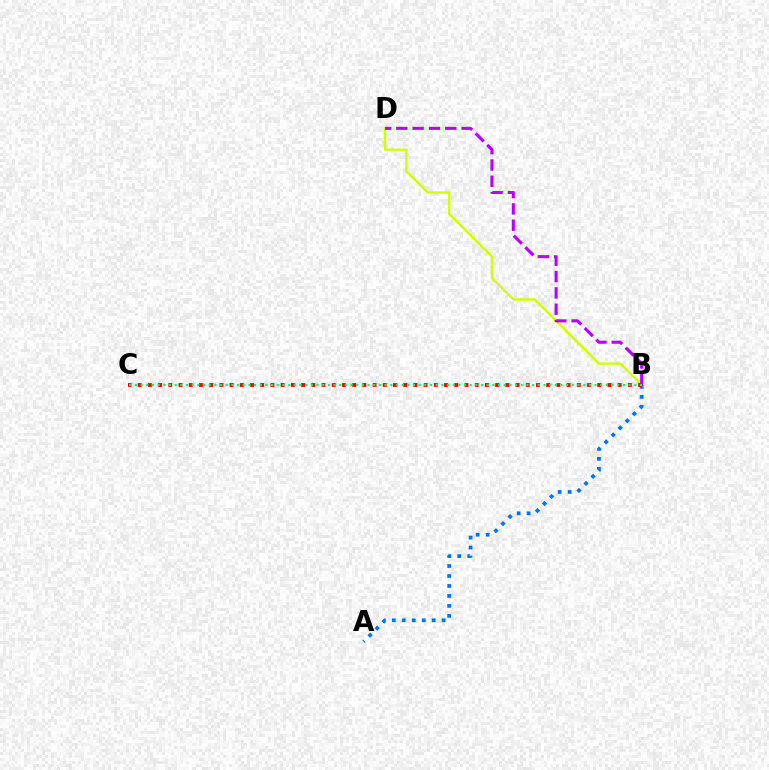{('B', 'D'): [{'color': '#d1ff00', 'line_style': 'solid', 'thickness': 1.66}, {'color': '#b900ff', 'line_style': 'dashed', 'thickness': 2.22}], ('A', 'B'): [{'color': '#0074ff', 'line_style': 'dotted', 'thickness': 2.71}], ('B', 'C'): [{'color': '#ff0000', 'line_style': 'dotted', 'thickness': 2.77}, {'color': '#00ff5c', 'line_style': 'dotted', 'thickness': 1.54}]}